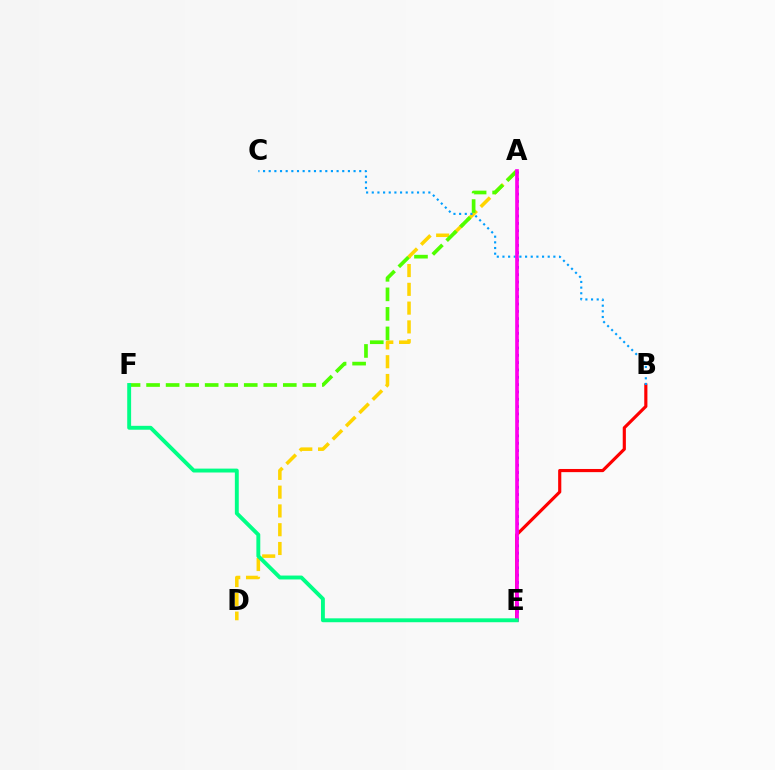{('A', 'D'): [{'color': '#ffd500', 'line_style': 'dashed', 'thickness': 2.55}], ('B', 'E'): [{'color': '#ff0000', 'line_style': 'solid', 'thickness': 2.27}], ('A', 'E'): [{'color': '#3700ff', 'line_style': 'dotted', 'thickness': 1.99}, {'color': '#ff00ed', 'line_style': 'solid', 'thickness': 2.63}], ('B', 'C'): [{'color': '#009eff', 'line_style': 'dotted', 'thickness': 1.54}], ('A', 'F'): [{'color': '#4fff00', 'line_style': 'dashed', 'thickness': 2.65}], ('E', 'F'): [{'color': '#00ff86', 'line_style': 'solid', 'thickness': 2.81}]}